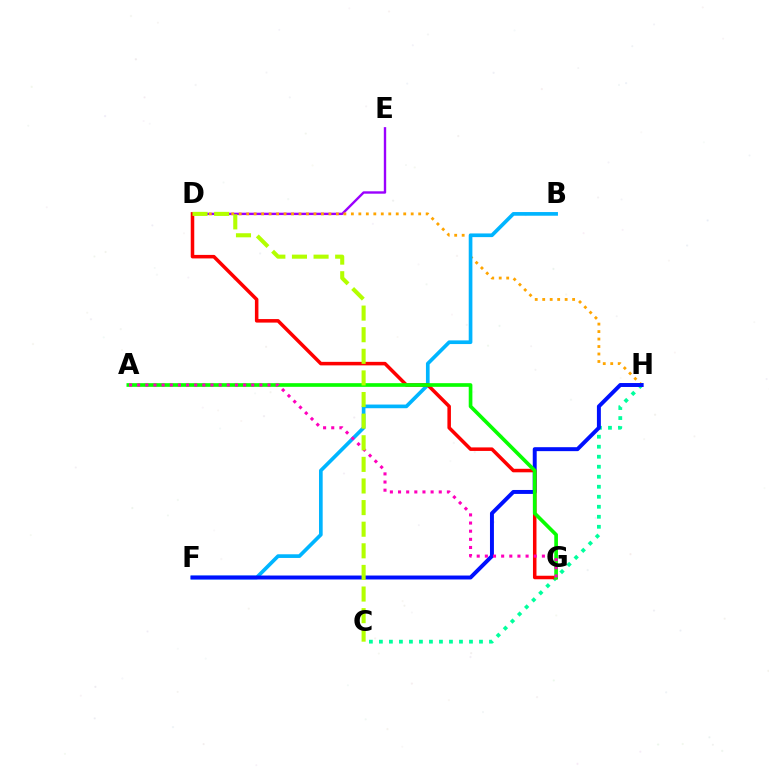{('C', 'H'): [{'color': '#00ff9d', 'line_style': 'dotted', 'thickness': 2.72}], ('D', 'E'): [{'color': '#9b00ff', 'line_style': 'solid', 'thickness': 1.72}], ('D', 'H'): [{'color': '#ffa500', 'line_style': 'dotted', 'thickness': 2.03}], ('B', 'F'): [{'color': '#00b5ff', 'line_style': 'solid', 'thickness': 2.65}], ('F', 'H'): [{'color': '#0010ff', 'line_style': 'solid', 'thickness': 2.84}], ('D', 'G'): [{'color': '#ff0000', 'line_style': 'solid', 'thickness': 2.54}], ('A', 'G'): [{'color': '#08ff00', 'line_style': 'solid', 'thickness': 2.64}, {'color': '#ff00bd', 'line_style': 'dotted', 'thickness': 2.21}], ('C', 'D'): [{'color': '#b3ff00', 'line_style': 'dashed', 'thickness': 2.94}]}